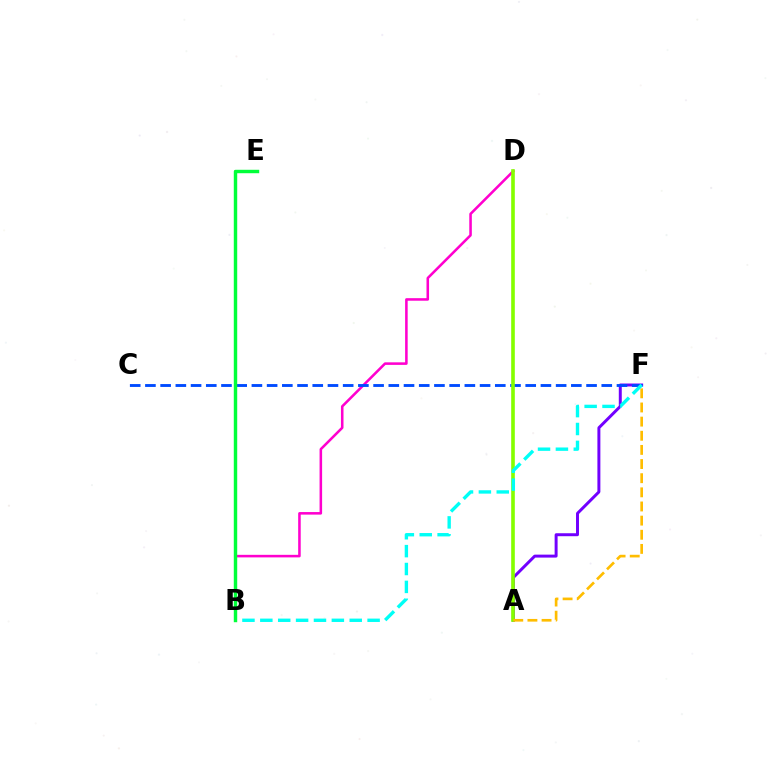{('B', 'D'): [{'color': '#ff00cf', 'line_style': 'solid', 'thickness': 1.84}], ('A', 'F'): [{'color': '#7200ff', 'line_style': 'solid', 'thickness': 2.14}, {'color': '#ffbd00', 'line_style': 'dashed', 'thickness': 1.92}], ('C', 'F'): [{'color': '#004bff', 'line_style': 'dashed', 'thickness': 2.07}], ('A', 'D'): [{'color': '#84ff00', 'line_style': 'solid', 'thickness': 2.61}], ('B', 'E'): [{'color': '#ff0000', 'line_style': 'dotted', 'thickness': 1.9}, {'color': '#00ff39', 'line_style': 'solid', 'thickness': 2.47}], ('B', 'F'): [{'color': '#00fff6', 'line_style': 'dashed', 'thickness': 2.43}]}